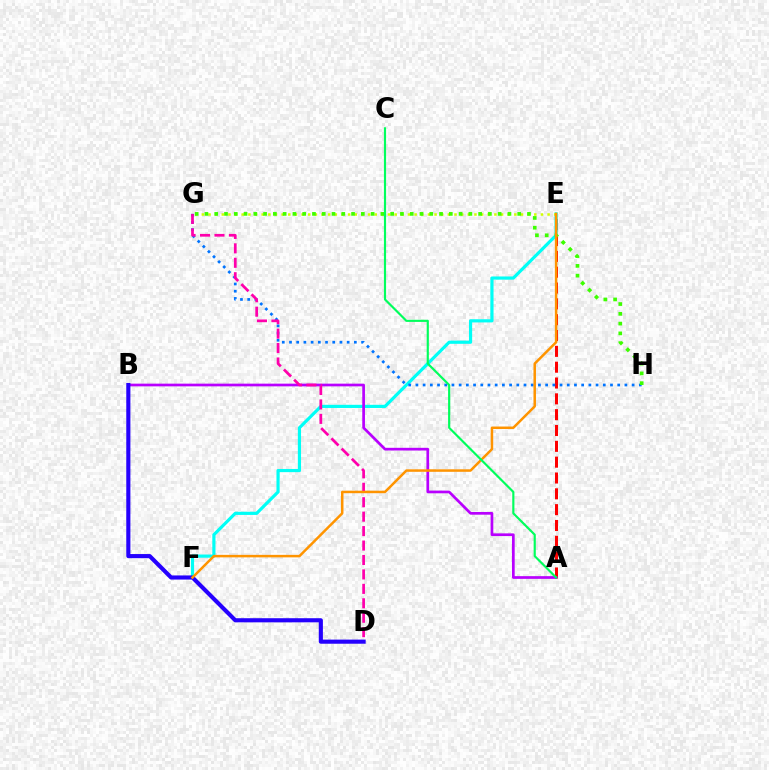{('A', 'E'): [{'color': '#ff0000', 'line_style': 'dashed', 'thickness': 2.15}], ('E', 'F'): [{'color': '#00fff6', 'line_style': 'solid', 'thickness': 2.29}, {'color': '#ff9400', 'line_style': 'solid', 'thickness': 1.8}], ('G', 'H'): [{'color': '#0074ff', 'line_style': 'dotted', 'thickness': 1.96}, {'color': '#3dff00', 'line_style': 'dotted', 'thickness': 2.66}], ('A', 'B'): [{'color': '#b900ff', 'line_style': 'solid', 'thickness': 1.95}], ('E', 'G'): [{'color': '#d1ff00', 'line_style': 'dotted', 'thickness': 1.81}], ('D', 'G'): [{'color': '#ff00ac', 'line_style': 'dashed', 'thickness': 1.96}], ('B', 'D'): [{'color': '#2500ff', 'line_style': 'solid', 'thickness': 2.97}], ('A', 'C'): [{'color': '#00ff5c', 'line_style': 'solid', 'thickness': 1.55}]}